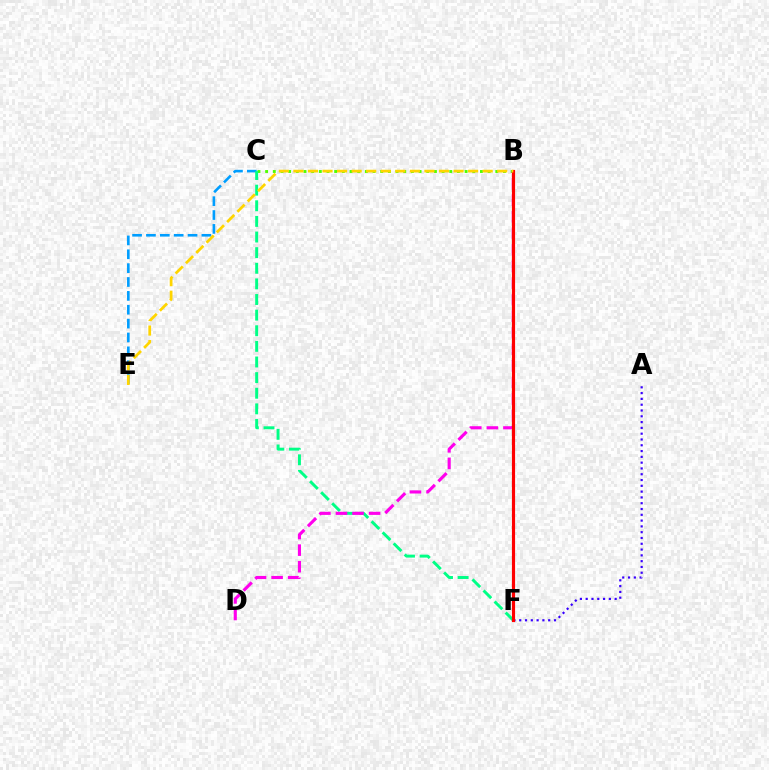{('B', 'C'): [{'color': '#4fff00', 'line_style': 'dotted', 'thickness': 2.08}], ('A', 'F'): [{'color': '#3700ff', 'line_style': 'dotted', 'thickness': 1.57}], ('C', 'E'): [{'color': '#009eff', 'line_style': 'dashed', 'thickness': 1.88}], ('C', 'F'): [{'color': '#00ff86', 'line_style': 'dashed', 'thickness': 2.12}], ('B', 'D'): [{'color': '#ff00ed', 'line_style': 'dashed', 'thickness': 2.25}], ('B', 'F'): [{'color': '#ff0000', 'line_style': 'solid', 'thickness': 2.27}], ('B', 'E'): [{'color': '#ffd500', 'line_style': 'dashed', 'thickness': 1.98}]}